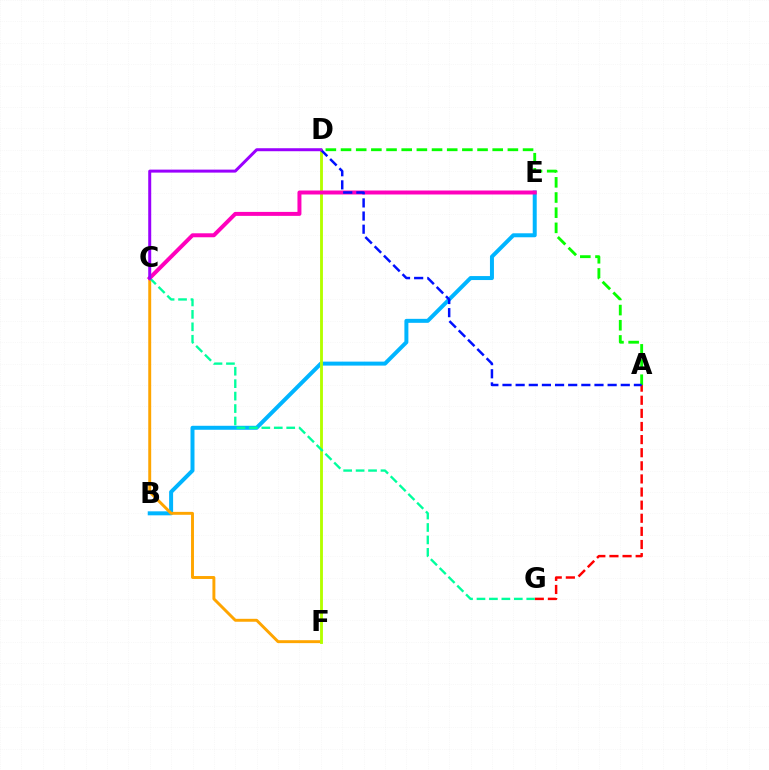{('B', 'E'): [{'color': '#00b5ff', 'line_style': 'solid', 'thickness': 2.87}], ('C', 'F'): [{'color': '#ffa500', 'line_style': 'solid', 'thickness': 2.11}], ('A', 'G'): [{'color': '#ff0000', 'line_style': 'dashed', 'thickness': 1.78}], ('D', 'F'): [{'color': '#b3ff00', 'line_style': 'solid', 'thickness': 2.06}], ('C', 'G'): [{'color': '#00ff9d', 'line_style': 'dashed', 'thickness': 1.69}], ('C', 'E'): [{'color': '#ff00bd', 'line_style': 'solid', 'thickness': 2.86}], ('A', 'D'): [{'color': '#08ff00', 'line_style': 'dashed', 'thickness': 2.06}, {'color': '#0010ff', 'line_style': 'dashed', 'thickness': 1.79}], ('C', 'D'): [{'color': '#9b00ff', 'line_style': 'solid', 'thickness': 2.16}]}